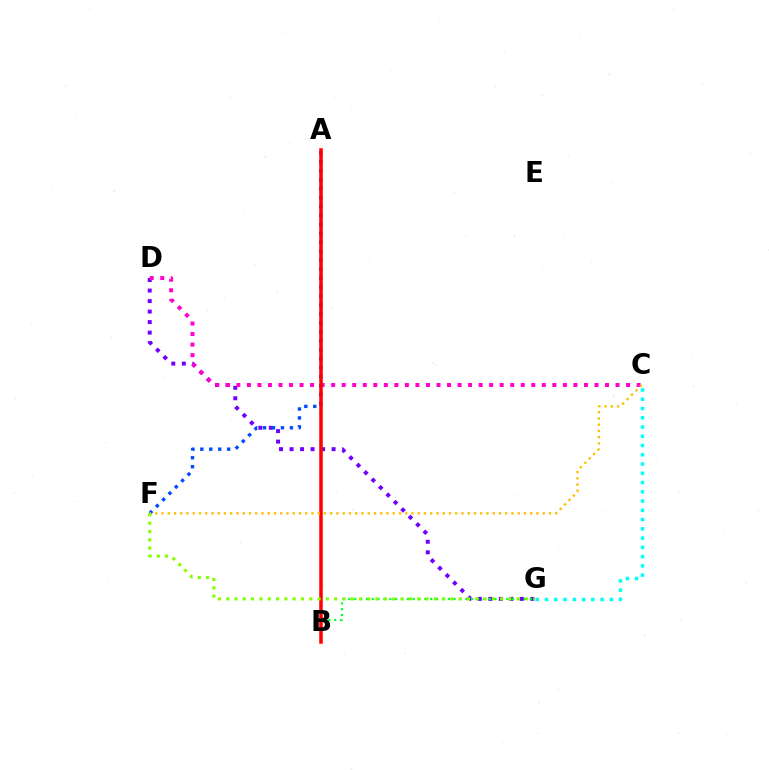{('D', 'G'): [{'color': '#7200ff', 'line_style': 'dotted', 'thickness': 2.86}], ('B', 'G'): [{'color': '#00ff39', 'line_style': 'dotted', 'thickness': 1.59}], ('C', 'G'): [{'color': '#00fff6', 'line_style': 'dotted', 'thickness': 2.52}], ('C', 'D'): [{'color': '#ff00cf', 'line_style': 'dotted', 'thickness': 2.86}], ('A', 'F'): [{'color': '#004bff', 'line_style': 'dotted', 'thickness': 2.43}], ('A', 'B'): [{'color': '#ff0000', 'line_style': 'solid', 'thickness': 2.54}], ('C', 'F'): [{'color': '#ffbd00', 'line_style': 'dotted', 'thickness': 1.7}], ('F', 'G'): [{'color': '#84ff00', 'line_style': 'dotted', 'thickness': 2.26}]}